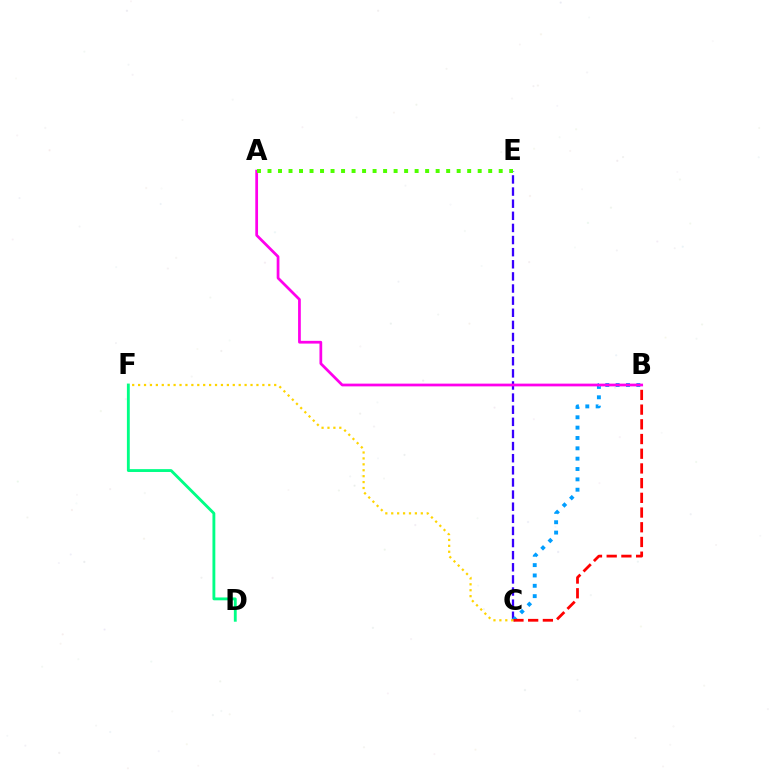{('C', 'E'): [{'color': '#3700ff', 'line_style': 'dashed', 'thickness': 1.65}], ('B', 'C'): [{'color': '#009eff', 'line_style': 'dotted', 'thickness': 2.81}, {'color': '#ff0000', 'line_style': 'dashed', 'thickness': 2.0}], ('D', 'F'): [{'color': '#00ff86', 'line_style': 'solid', 'thickness': 2.05}], ('A', 'B'): [{'color': '#ff00ed', 'line_style': 'solid', 'thickness': 1.97}], ('A', 'E'): [{'color': '#4fff00', 'line_style': 'dotted', 'thickness': 2.86}], ('C', 'F'): [{'color': '#ffd500', 'line_style': 'dotted', 'thickness': 1.61}]}